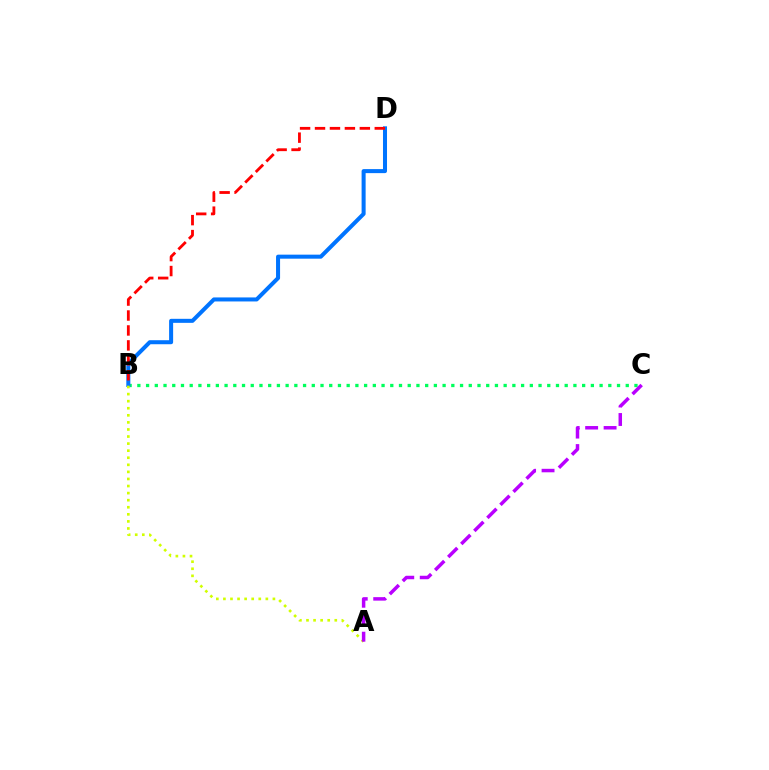{('B', 'C'): [{'color': '#00ff5c', 'line_style': 'dotted', 'thickness': 2.37}], ('B', 'D'): [{'color': '#0074ff', 'line_style': 'solid', 'thickness': 2.9}, {'color': '#ff0000', 'line_style': 'dashed', 'thickness': 2.03}], ('A', 'B'): [{'color': '#d1ff00', 'line_style': 'dotted', 'thickness': 1.92}], ('A', 'C'): [{'color': '#b900ff', 'line_style': 'dashed', 'thickness': 2.51}]}